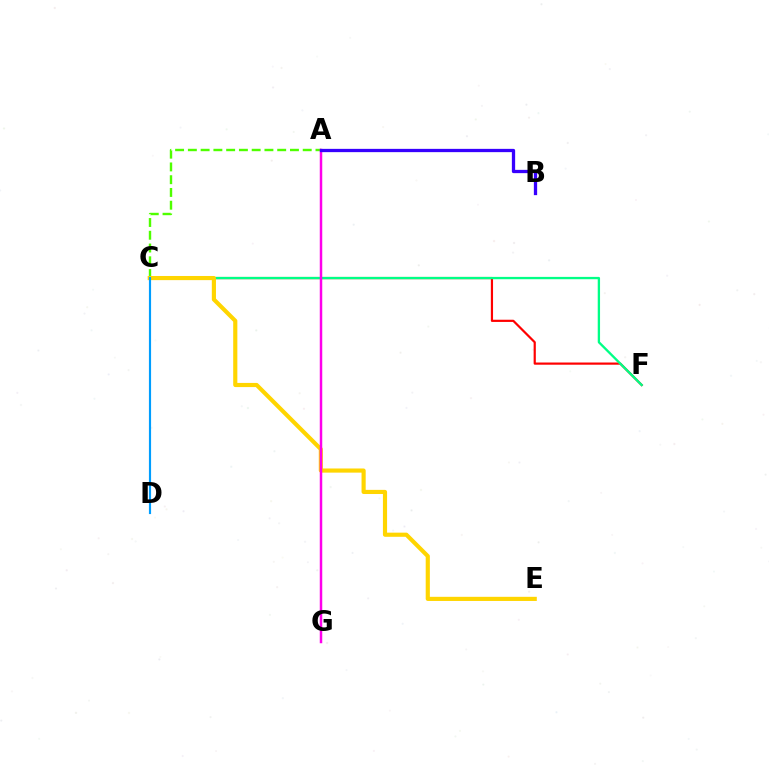{('C', 'F'): [{'color': '#ff0000', 'line_style': 'solid', 'thickness': 1.58}, {'color': '#00ff86', 'line_style': 'solid', 'thickness': 1.68}], ('A', 'C'): [{'color': '#4fff00', 'line_style': 'dashed', 'thickness': 1.73}], ('C', 'E'): [{'color': '#ffd500', 'line_style': 'solid', 'thickness': 2.98}], ('A', 'G'): [{'color': '#ff00ed', 'line_style': 'solid', 'thickness': 1.79}], ('C', 'D'): [{'color': '#009eff', 'line_style': 'solid', 'thickness': 1.56}], ('A', 'B'): [{'color': '#3700ff', 'line_style': 'solid', 'thickness': 2.36}]}